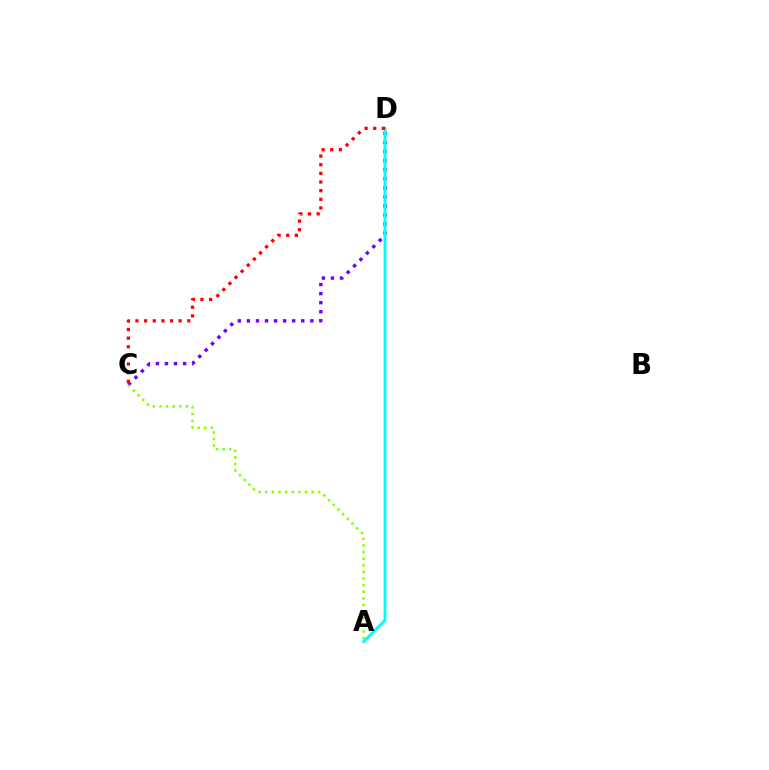{('C', 'D'): [{'color': '#7200ff', 'line_style': 'dotted', 'thickness': 2.46}, {'color': '#ff0000', 'line_style': 'dotted', 'thickness': 2.35}], ('A', 'C'): [{'color': '#84ff00', 'line_style': 'dotted', 'thickness': 1.8}], ('A', 'D'): [{'color': '#00fff6', 'line_style': 'solid', 'thickness': 2.09}]}